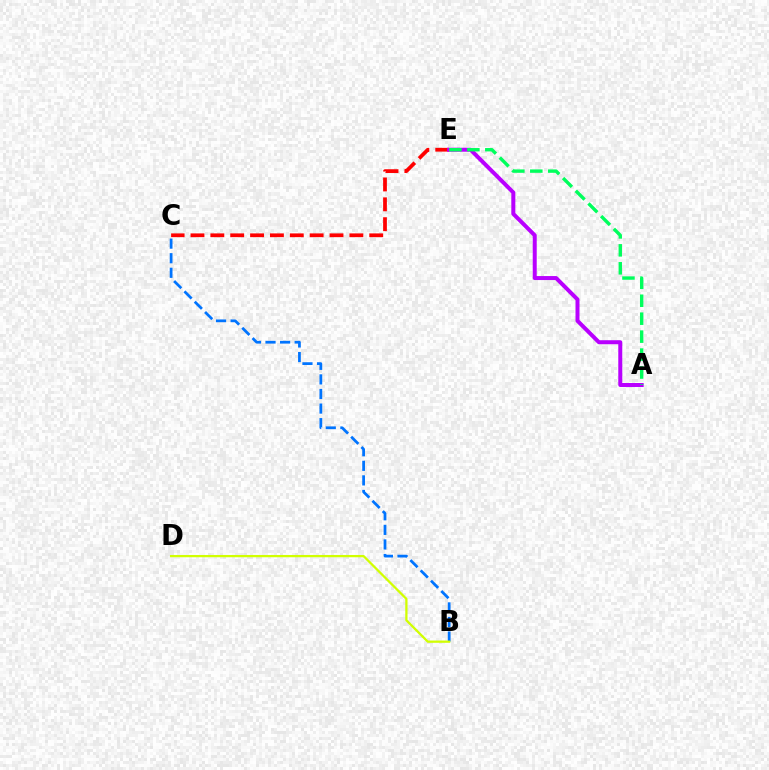{('C', 'E'): [{'color': '#ff0000', 'line_style': 'dashed', 'thickness': 2.7}], ('A', 'E'): [{'color': '#b900ff', 'line_style': 'solid', 'thickness': 2.87}, {'color': '#00ff5c', 'line_style': 'dashed', 'thickness': 2.44}], ('B', 'C'): [{'color': '#0074ff', 'line_style': 'dashed', 'thickness': 1.98}], ('B', 'D'): [{'color': '#d1ff00', 'line_style': 'solid', 'thickness': 1.63}]}